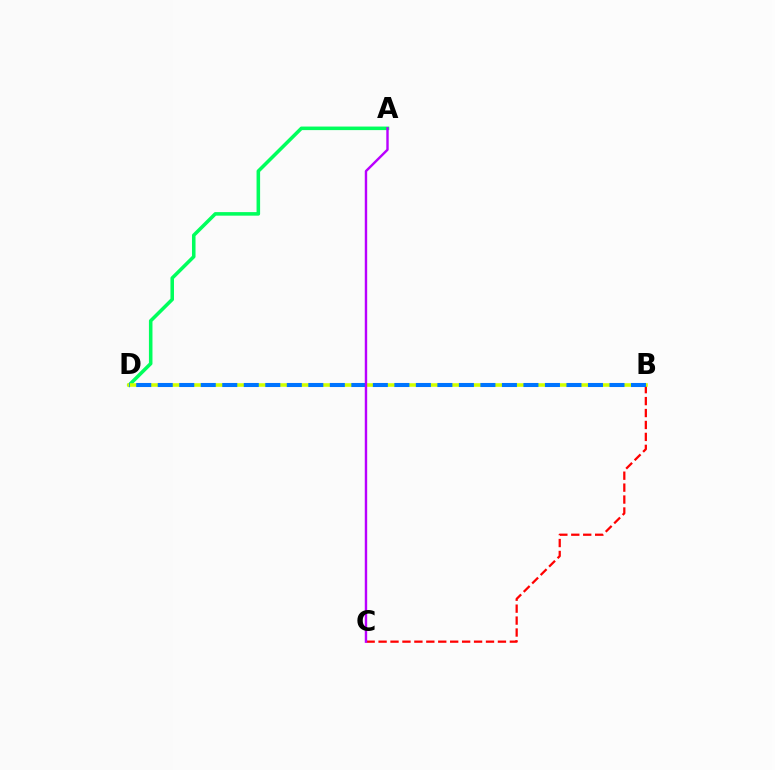{('B', 'C'): [{'color': '#ff0000', 'line_style': 'dashed', 'thickness': 1.62}], ('A', 'D'): [{'color': '#00ff5c', 'line_style': 'solid', 'thickness': 2.55}], ('B', 'D'): [{'color': '#d1ff00', 'line_style': 'solid', 'thickness': 2.58}, {'color': '#0074ff', 'line_style': 'dashed', 'thickness': 2.92}], ('A', 'C'): [{'color': '#b900ff', 'line_style': 'solid', 'thickness': 1.73}]}